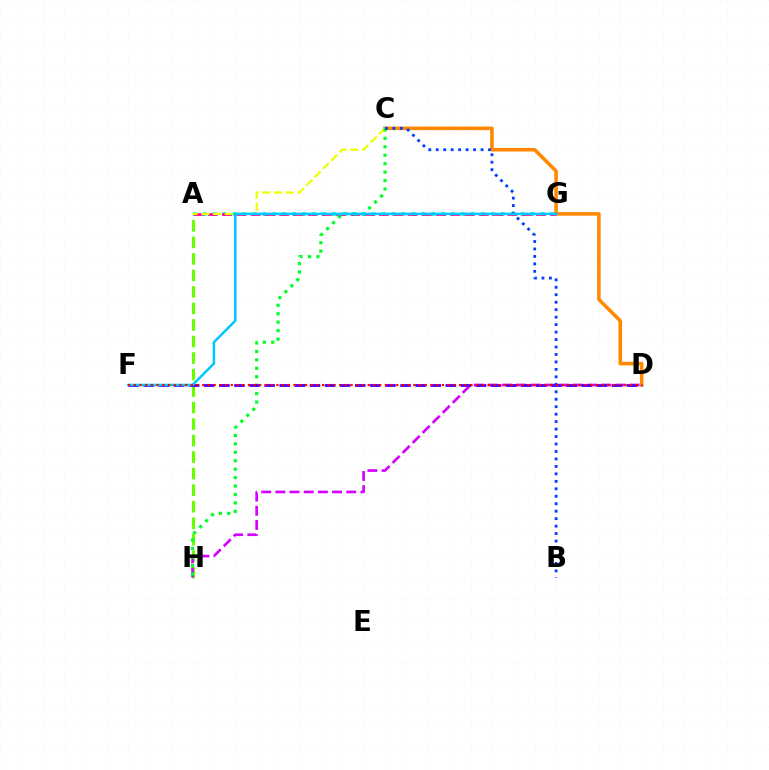{('C', 'D'): [{'color': '#ff8800', 'line_style': 'solid', 'thickness': 2.57}], ('A', 'G'): [{'color': '#00ffaf', 'line_style': 'dotted', 'thickness': 2.7}, {'color': '#ff00a0', 'line_style': 'dashed', 'thickness': 1.94}], ('A', 'H'): [{'color': '#66ff00', 'line_style': 'dashed', 'thickness': 2.24}], ('D', 'H'): [{'color': '#d600ff', 'line_style': 'dashed', 'thickness': 1.93}], ('A', 'C'): [{'color': '#eeff00', 'line_style': 'dashed', 'thickness': 1.6}], ('C', 'H'): [{'color': '#00ff27', 'line_style': 'dotted', 'thickness': 2.29}], ('D', 'F'): [{'color': '#4f00ff', 'line_style': 'dashed', 'thickness': 2.05}, {'color': '#ff0000', 'line_style': 'dotted', 'thickness': 1.55}], ('B', 'C'): [{'color': '#003fff', 'line_style': 'dotted', 'thickness': 2.03}], ('F', 'G'): [{'color': '#00c7ff', 'line_style': 'solid', 'thickness': 1.81}]}